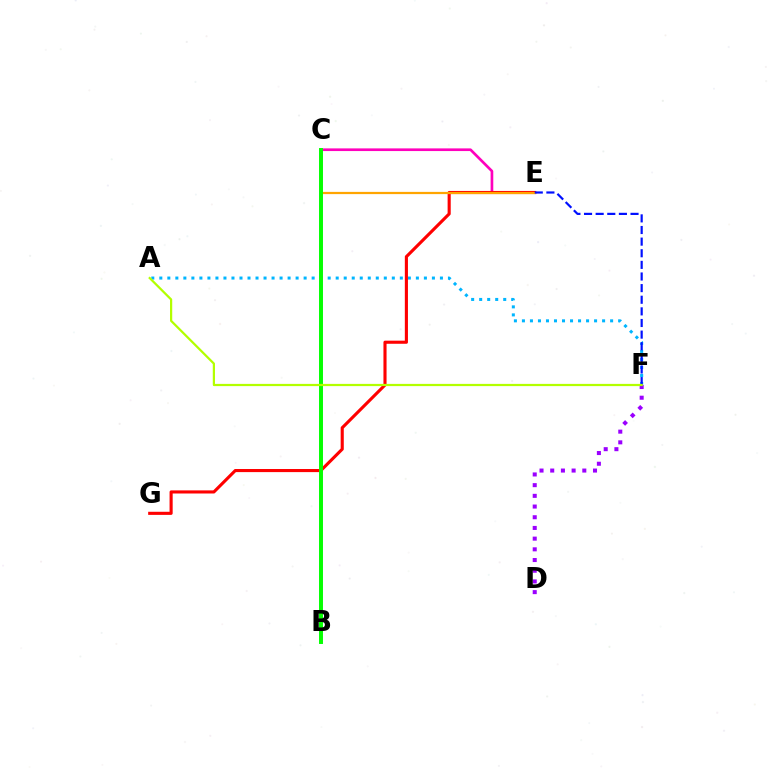{('C', 'E'): [{'color': '#ff00bd', 'line_style': 'solid', 'thickness': 1.92}, {'color': '#ffa500', 'line_style': 'solid', 'thickness': 1.6}], ('B', 'C'): [{'color': '#00ff9d', 'line_style': 'solid', 'thickness': 2.63}, {'color': '#08ff00', 'line_style': 'solid', 'thickness': 2.81}], ('D', 'F'): [{'color': '#9b00ff', 'line_style': 'dotted', 'thickness': 2.91}], ('A', 'F'): [{'color': '#00b5ff', 'line_style': 'dotted', 'thickness': 2.18}, {'color': '#b3ff00', 'line_style': 'solid', 'thickness': 1.6}], ('E', 'G'): [{'color': '#ff0000', 'line_style': 'solid', 'thickness': 2.24}], ('E', 'F'): [{'color': '#0010ff', 'line_style': 'dashed', 'thickness': 1.58}]}